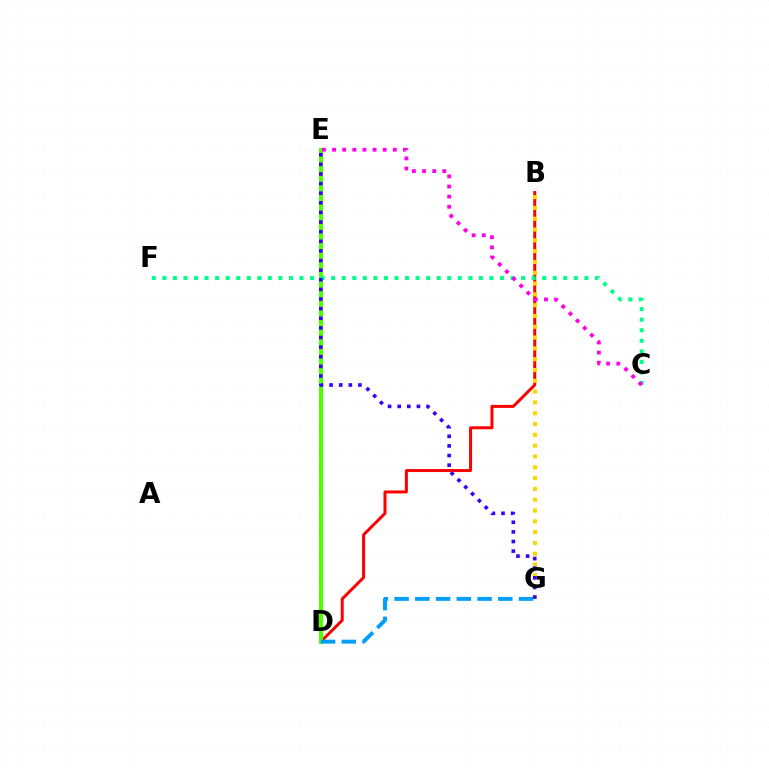{('B', 'D'): [{'color': '#ff0000', 'line_style': 'solid', 'thickness': 2.16}], ('D', 'E'): [{'color': '#4fff00', 'line_style': 'solid', 'thickness': 2.96}], ('C', 'F'): [{'color': '#00ff86', 'line_style': 'dotted', 'thickness': 2.87}], ('B', 'G'): [{'color': '#ffd500', 'line_style': 'dotted', 'thickness': 2.94}], ('E', 'G'): [{'color': '#3700ff', 'line_style': 'dotted', 'thickness': 2.61}], ('D', 'G'): [{'color': '#009eff', 'line_style': 'dashed', 'thickness': 2.82}], ('C', 'E'): [{'color': '#ff00ed', 'line_style': 'dotted', 'thickness': 2.75}]}